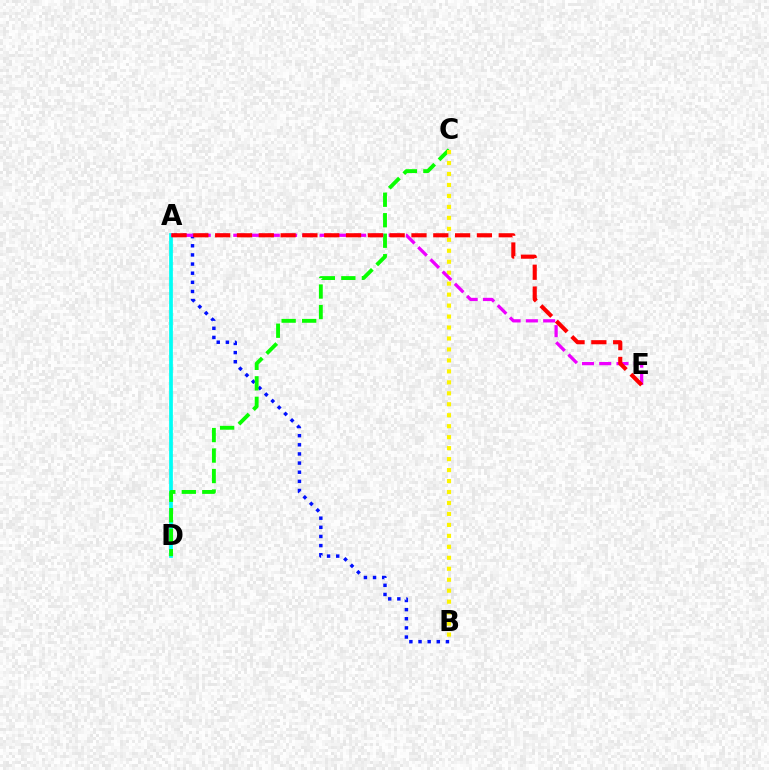{('A', 'D'): [{'color': '#00fff6', 'line_style': 'solid', 'thickness': 2.69}], ('A', 'B'): [{'color': '#0010ff', 'line_style': 'dotted', 'thickness': 2.48}], ('C', 'D'): [{'color': '#08ff00', 'line_style': 'dashed', 'thickness': 2.78}], ('B', 'C'): [{'color': '#fcf500', 'line_style': 'dotted', 'thickness': 2.98}], ('A', 'E'): [{'color': '#ee00ff', 'line_style': 'dashed', 'thickness': 2.35}, {'color': '#ff0000', 'line_style': 'dashed', 'thickness': 2.96}]}